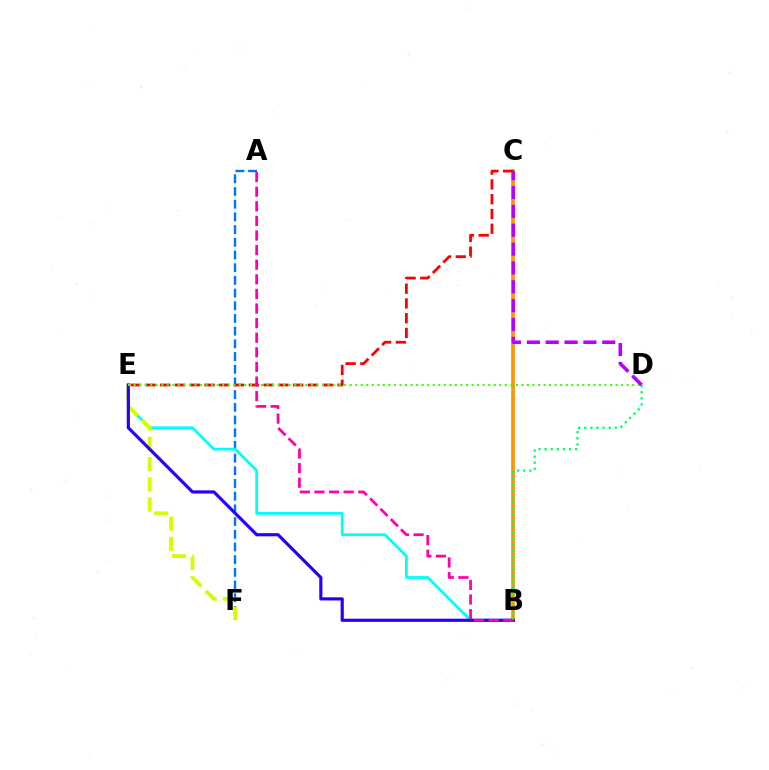{('B', 'C'): [{'color': '#ff9400', 'line_style': 'solid', 'thickness': 2.64}], ('A', 'F'): [{'color': '#0074ff', 'line_style': 'dashed', 'thickness': 1.72}], ('C', 'E'): [{'color': '#ff0000', 'line_style': 'dashed', 'thickness': 2.01}], ('B', 'E'): [{'color': '#00fff6', 'line_style': 'solid', 'thickness': 2.01}, {'color': '#2500ff', 'line_style': 'solid', 'thickness': 2.27}], ('E', 'F'): [{'color': '#d1ff00', 'line_style': 'dashed', 'thickness': 2.75}], ('D', 'E'): [{'color': '#3dff00', 'line_style': 'dotted', 'thickness': 1.51}], ('C', 'D'): [{'color': '#b900ff', 'line_style': 'dashed', 'thickness': 2.56}], ('A', 'B'): [{'color': '#ff00ac', 'line_style': 'dashed', 'thickness': 1.98}], ('B', 'D'): [{'color': '#00ff5c', 'line_style': 'dotted', 'thickness': 1.66}]}